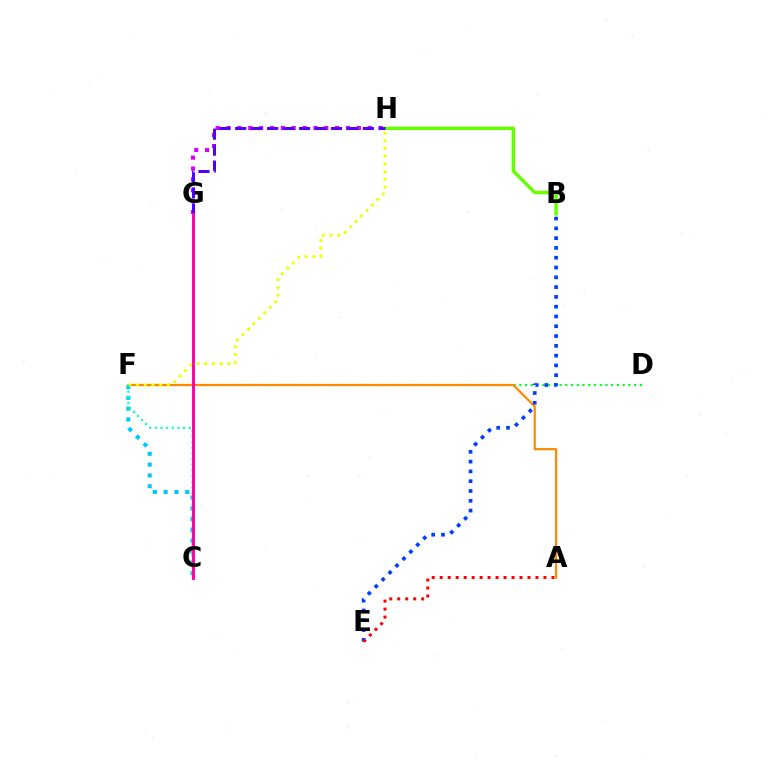{('C', 'F'): [{'color': '#00c7ff', 'line_style': 'dotted', 'thickness': 2.94}, {'color': '#00ffaf', 'line_style': 'dotted', 'thickness': 1.54}], ('B', 'H'): [{'color': '#66ff00', 'line_style': 'solid', 'thickness': 2.46}], ('G', 'H'): [{'color': '#d600ff', 'line_style': 'dotted', 'thickness': 2.95}, {'color': '#4f00ff', 'line_style': 'dashed', 'thickness': 2.17}], ('D', 'F'): [{'color': '#00ff27', 'line_style': 'dotted', 'thickness': 1.56}], ('A', 'F'): [{'color': '#ff8800', 'line_style': 'solid', 'thickness': 1.58}], ('B', 'E'): [{'color': '#003fff', 'line_style': 'dotted', 'thickness': 2.66}], ('A', 'E'): [{'color': '#ff0000', 'line_style': 'dotted', 'thickness': 2.17}], ('F', 'H'): [{'color': '#eeff00', 'line_style': 'dotted', 'thickness': 2.1}], ('C', 'G'): [{'color': '#ff00a0', 'line_style': 'solid', 'thickness': 2.09}]}